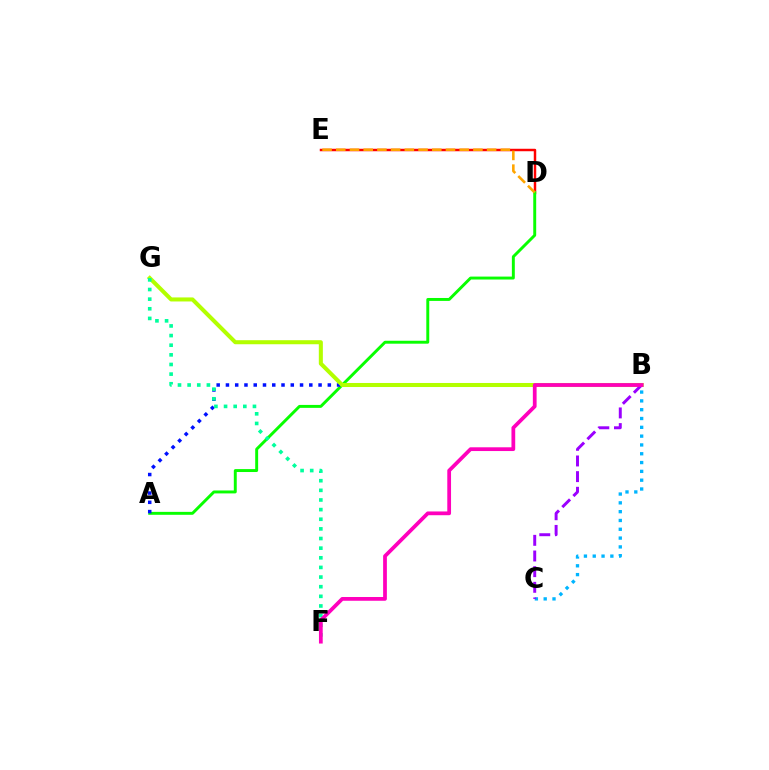{('B', 'C'): [{'color': '#00b5ff', 'line_style': 'dotted', 'thickness': 2.39}, {'color': '#9b00ff', 'line_style': 'dashed', 'thickness': 2.13}], ('D', 'E'): [{'color': '#ff0000', 'line_style': 'solid', 'thickness': 1.78}, {'color': '#ffa500', 'line_style': 'dashed', 'thickness': 1.86}], ('A', 'D'): [{'color': '#08ff00', 'line_style': 'solid', 'thickness': 2.11}], ('A', 'B'): [{'color': '#0010ff', 'line_style': 'dotted', 'thickness': 2.52}], ('B', 'G'): [{'color': '#b3ff00', 'line_style': 'solid', 'thickness': 2.91}], ('F', 'G'): [{'color': '#00ff9d', 'line_style': 'dotted', 'thickness': 2.62}], ('B', 'F'): [{'color': '#ff00bd', 'line_style': 'solid', 'thickness': 2.7}]}